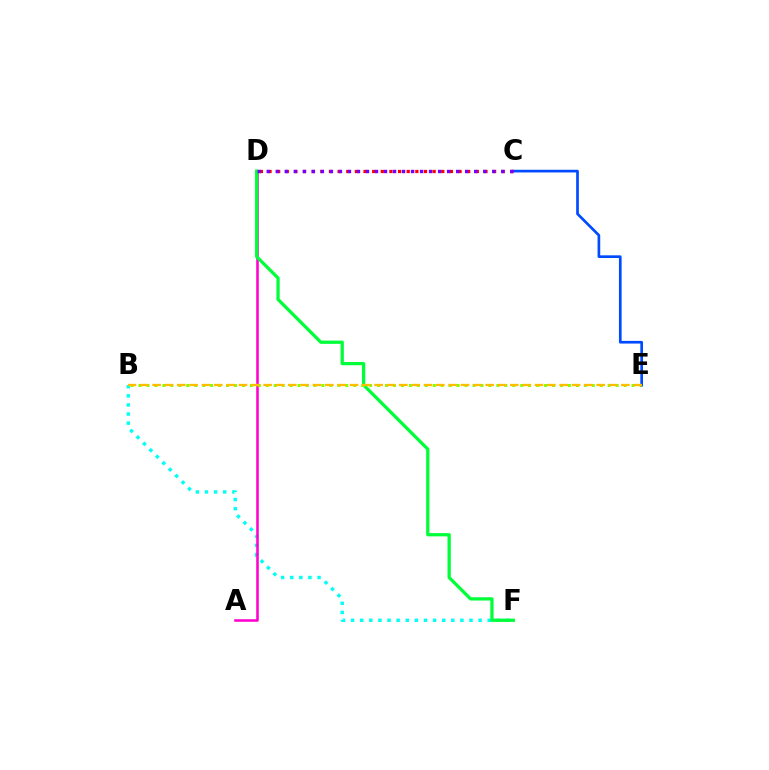{('B', 'F'): [{'color': '#00fff6', 'line_style': 'dotted', 'thickness': 2.48}], ('A', 'D'): [{'color': '#ff00cf', 'line_style': 'solid', 'thickness': 1.83}], ('D', 'F'): [{'color': '#00ff39', 'line_style': 'solid', 'thickness': 2.35}], ('B', 'E'): [{'color': '#84ff00', 'line_style': 'dotted', 'thickness': 2.16}, {'color': '#ffbd00', 'line_style': 'dashed', 'thickness': 1.68}], ('C', 'E'): [{'color': '#004bff', 'line_style': 'solid', 'thickness': 1.93}], ('C', 'D'): [{'color': '#ff0000', 'line_style': 'dotted', 'thickness': 2.35}, {'color': '#7200ff', 'line_style': 'dotted', 'thickness': 2.45}]}